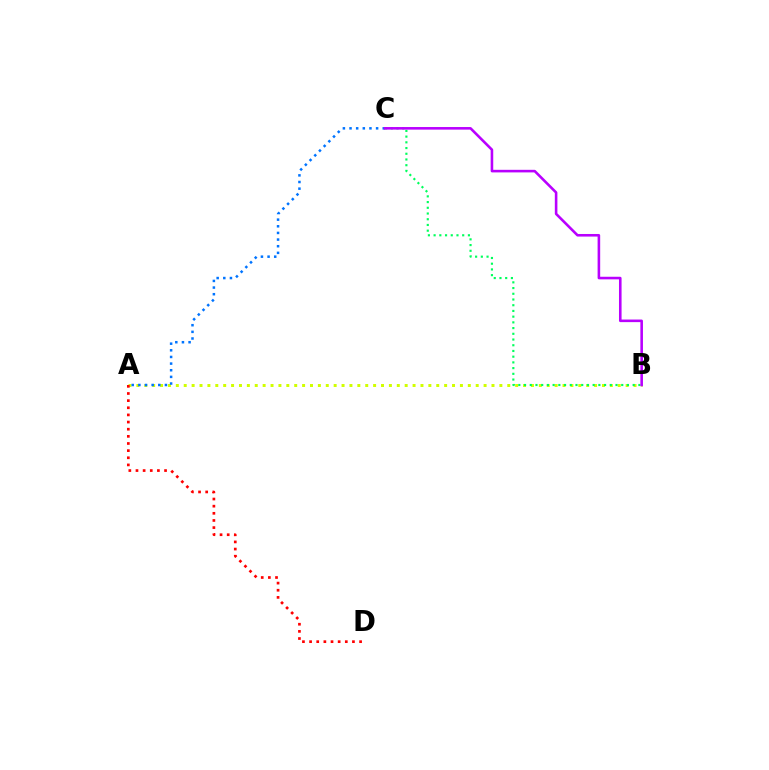{('A', 'B'): [{'color': '#d1ff00', 'line_style': 'dotted', 'thickness': 2.14}], ('B', 'C'): [{'color': '#00ff5c', 'line_style': 'dotted', 'thickness': 1.55}, {'color': '#b900ff', 'line_style': 'solid', 'thickness': 1.86}], ('A', 'C'): [{'color': '#0074ff', 'line_style': 'dotted', 'thickness': 1.8}], ('A', 'D'): [{'color': '#ff0000', 'line_style': 'dotted', 'thickness': 1.94}]}